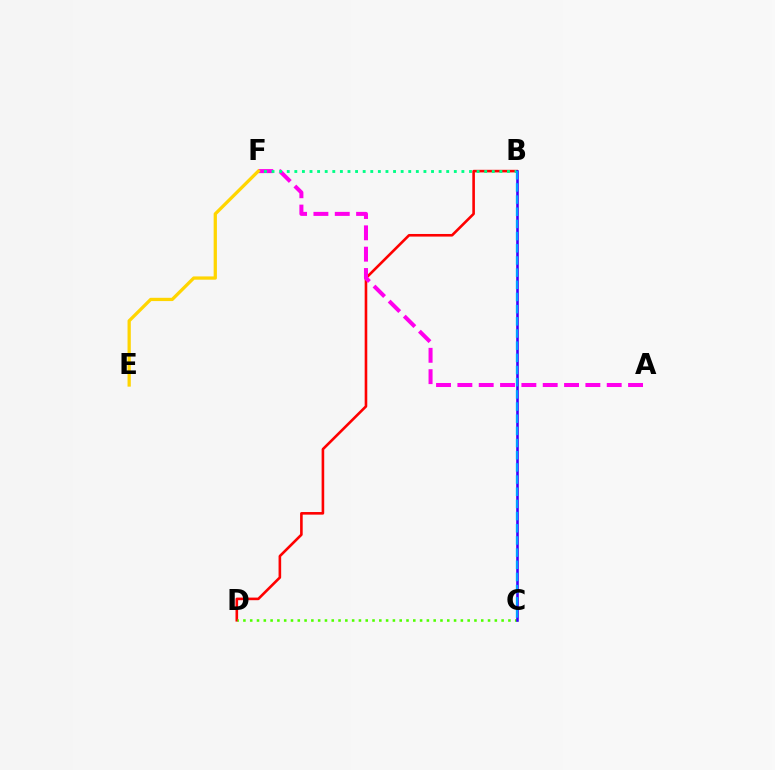{('B', 'D'): [{'color': '#ff0000', 'line_style': 'solid', 'thickness': 1.88}], ('C', 'D'): [{'color': '#4fff00', 'line_style': 'dotted', 'thickness': 1.85}], ('A', 'F'): [{'color': '#ff00ed', 'line_style': 'dashed', 'thickness': 2.9}], ('B', 'F'): [{'color': '#00ff86', 'line_style': 'dotted', 'thickness': 2.06}], ('E', 'F'): [{'color': '#ffd500', 'line_style': 'solid', 'thickness': 2.35}], ('B', 'C'): [{'color': '#3700ff', 'line_style': 'solid', 'thickness': 1.86}, {'color': '#009eff', 'line_style': 'dashed', 'thickness': 1.65}]}